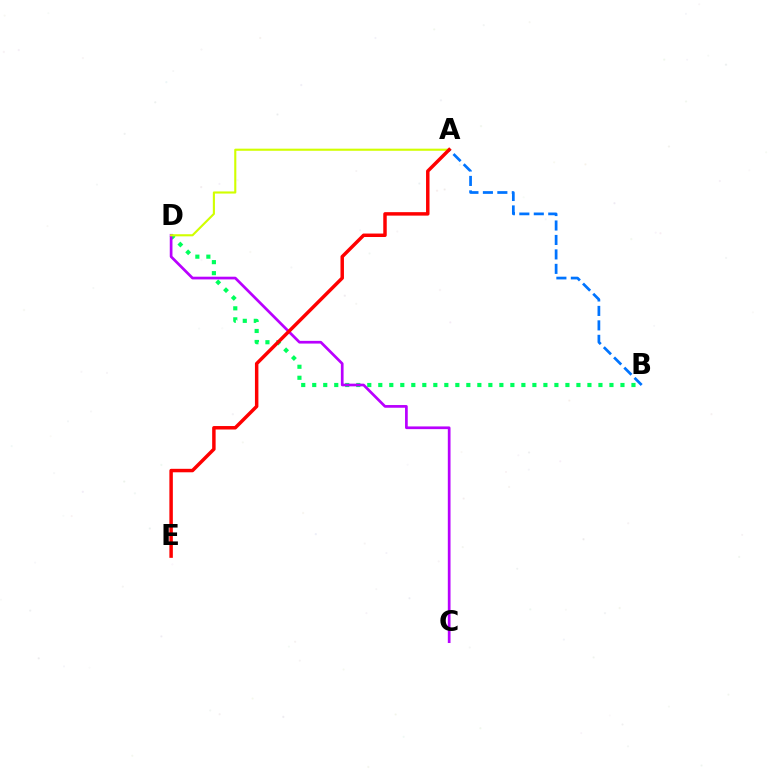{('B', 'D'): [{'color': '#00ff5c', 'line_style': 'dotted', 'thickness': 2.99}], ('C', 'D'): [{'color': '#b900ff', 'line_style': 'solid', 'thickness': 1.95}], ('A', 'B'): [{'color': '#0074ff', 'line_style': 'dashed', 'thickness': 1.96}], ('A', 'D'): [{'color': '#d1ff00', 'line_style': 'solid', 'thickness': 1.53}], ('A', 'E'): [{'color': '#ff0000', 'line_style': 'solid', 'thickness': 2.5}]}